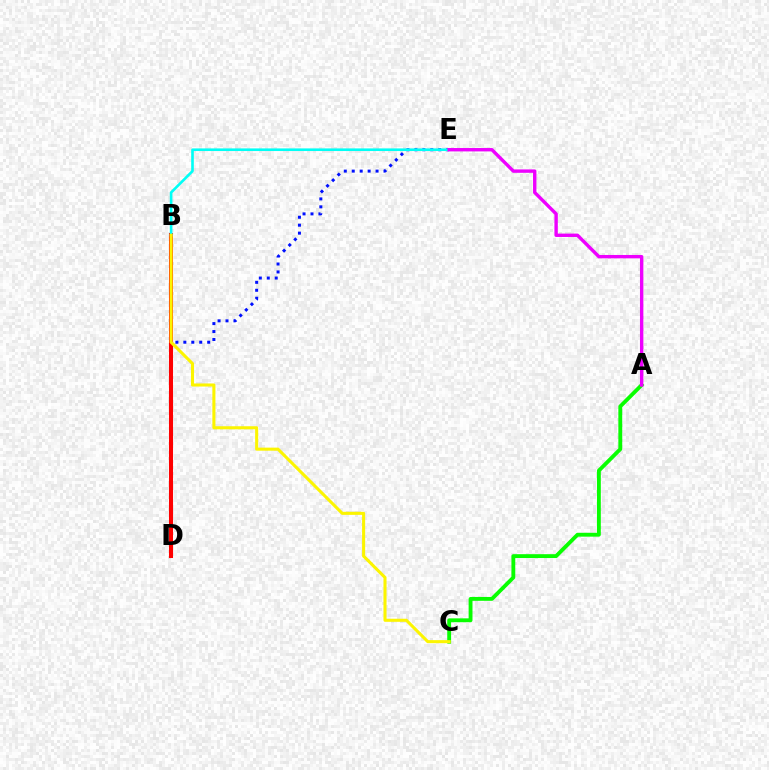{('D', 'E'): [{'color': '#0010ff', 'line_style': 'dotted', 'thickness': 2.16}], ('B', 'D'): [{'color': '#ff0000', 'line_style': 'solid', 'thickness': 2.92}], ('B', 'E'): [{'color': '#00fff6', 'line_style': 'solid', 'thickness': 1.89}], ('A', 'C'): [{'color': '#08ff00', 'line_style': 'solid', 'thickness': 2.78}], ('A', 'E'): [{'color': '#ee00ff', 'line_style': 'solid', 'thickness': 2.44}], ('B', 'C'): [{'color': '#fcf500', 'line_style': 'solid', 'thickness': 2.21}]}